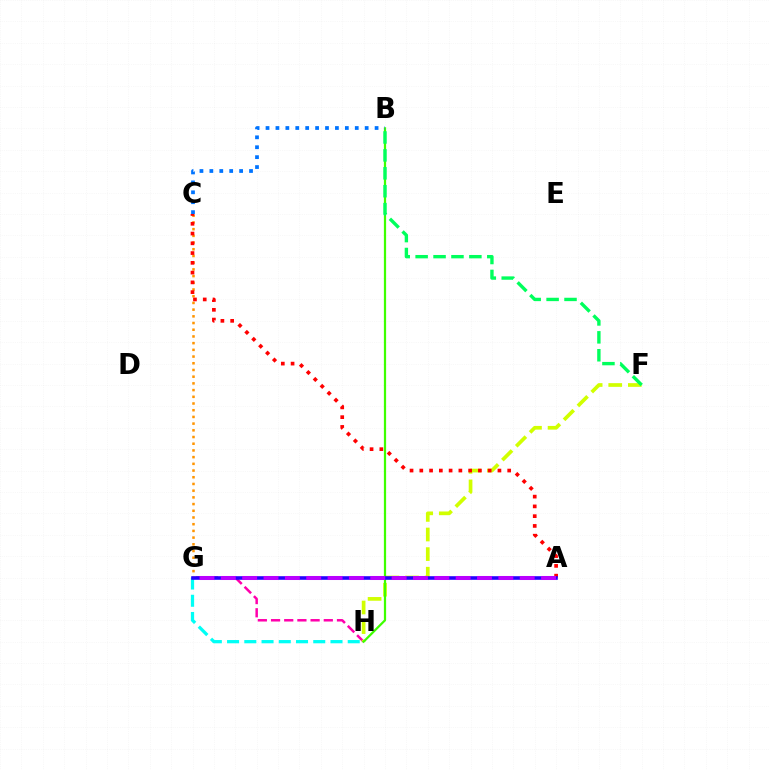{('C', 'G'): [{'color': '#ff9400', 'line_style': 'dotted', 'thickness': 1.82}], ('G', 'H'): [{'color': '#ff00ac', 'line_style': 'dashed', 'thickness': 1.79}, {'color': '#00fff6', 'line_style': 'dashed', 'thickness': 2.34}], ('F', 'H'): [{'color': '#d1ff00', 'line_style': 'dashed', 'thickness': 2.66}], ('B', 'H'): [{'color': '#3dff00', 'line_style': 'solid', 'thickness': 1.61}], ('B', 'F'): [{'color': '#00ff5c', 'line_style': 'dashed', 'thickness': 2.43}], ('A', 'C'): [{'color': '#ff0000', 'line_style': 'dotted', 'thickness': 2.65}], ('A', 'G'): [{'color': '#2500ff', 'line_style': 'solid', 'thickness': 2.6}, {'color': '#b900ff', 'line_style': 'dashed', 'thickness': 2.9}], ('B', 'C'): [{'color': '#0074ff', 'line_style': 'dotted', 'thickness': 2.69}]}